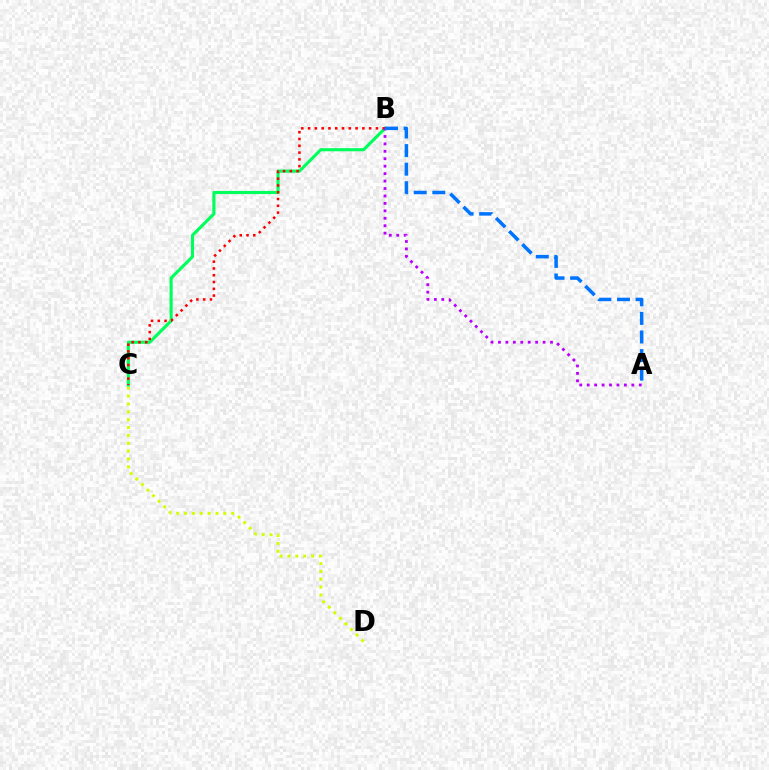{('C', 'D'): [{'color': '#d1ff00', 'line_style': 'dotted', 'thickness': 2.14}], ('B', 'C'): [{'color': '#00ff5c', 'line_style': 'solid', 'thickness': 2.25}, {'color': '#ff0000', 'line_style': 'dotted', 'thickness': 1.84}], ('A', 'B'): [{'color': '#b900ff', 'line_style': 'dotted', 'thickness': 2.02}, {'color': '#0074ff', 'line_style': 'dashed', 'thickness': 2.52}]}